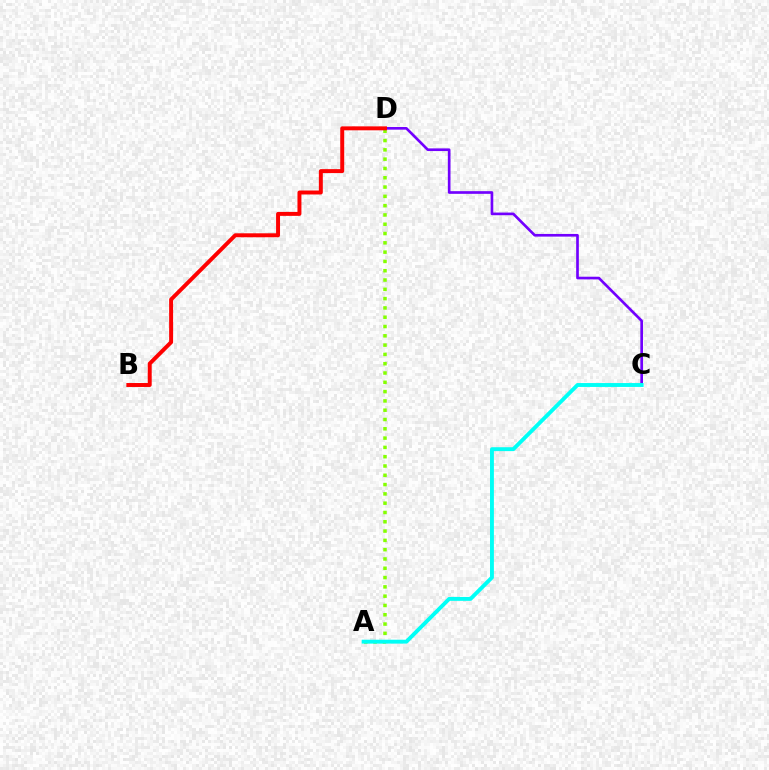{('A', 'D'): [{'color': '#84ff00', 'line_style': 'dotted', 'thickness': 2.53}], ('C', 'D'): [{'color': '#7200ff', 'line_style': 'solid', 'thickness': 1.92}], ('A', 'C'): [{'color': '#00fff6', 'line_style': 'solid', 'thickness': 2.8}], ('B', 'D'): [{'color': '#ff0000', 'line_style': 'solid', 'thickness': 2.85}]}